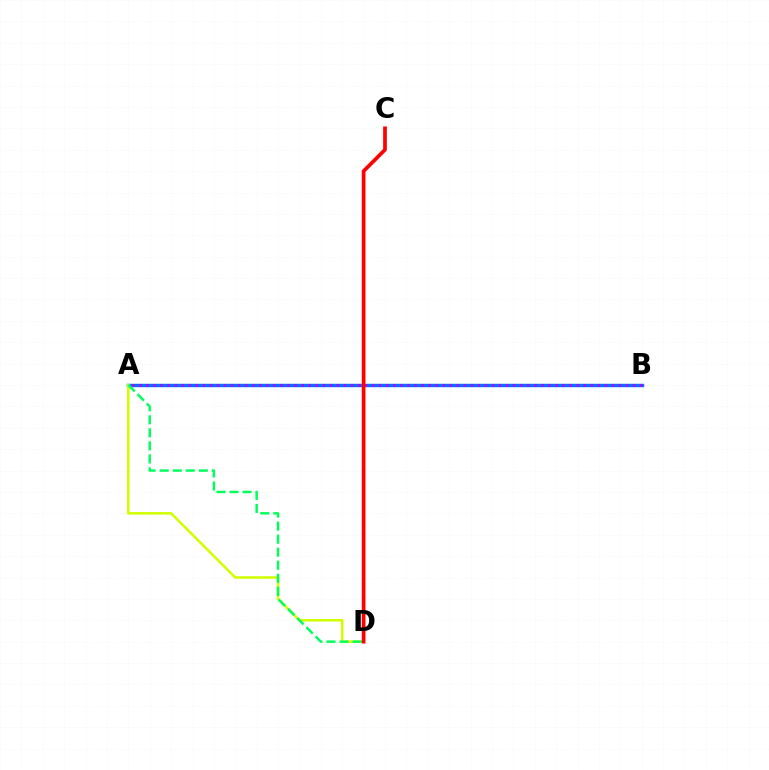{('A', 'B'): [{'color': '#0074ff', 'line_style': 'solid', 'thickness': 2.47}, {'color': '#b900ff', 'line_style': 'dotted', 'thickness': 1.92}], ('A', 'D'): [{'color': '#d1ff00', 'line_style': 'solid', 'thickness': 1.83}, {'color': '#00ff5c', 'line_style': 'dashed', 'thickness': 1.77}], ('C', 'D'): [{'color': '#ff0000', 'line_style': 'solid', 'thickness': 2.67}]}